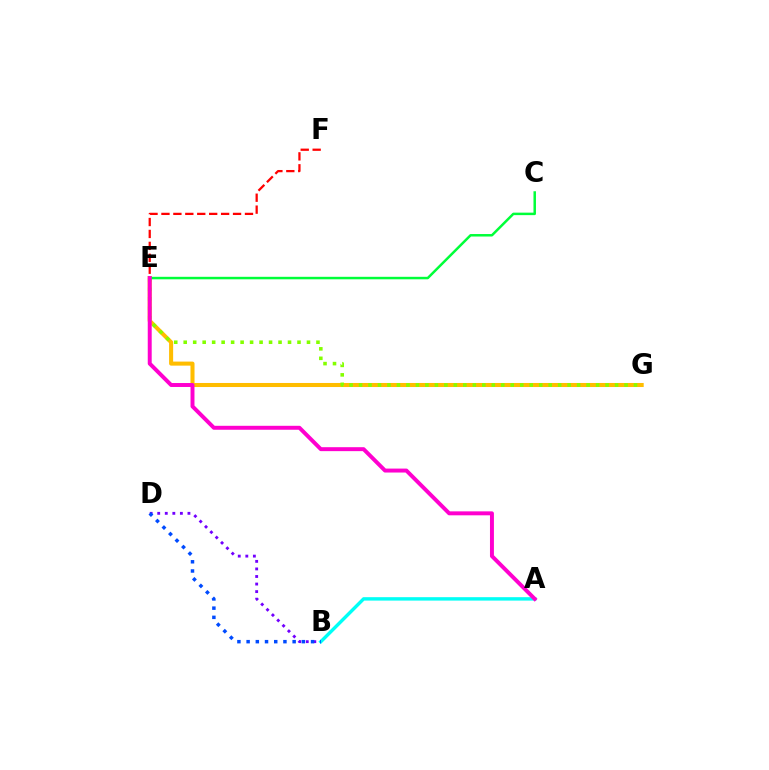{('A', 'B'): [{'color': '#00fff6', 'line_style': 'solid', 'thickness': 2.46}], ('E', 'G'): [{'color': '#ffbd00', 'line_style': 'solid', 'thickness': 2.91}, {'color': '#84ff00', 'line_style': 'dotted', 'thickness': 2.58}], ('E', 'F'): [{'color': '#ff0000', 'line_style': 'dashed', 'thickness': 1.62}], ('C', 'E'): [{'color': '#00ff39', 'line_style': 'solid', 'thickness': 1.79}], ('B', 'D'): [{'color': '#7200ff', 'line_style': 'dotted', 'thickness': 2.05}, {'color': '#004bff', 'line_style': 'dotted', 'thickness': 2.5}], ('A', 'E'): [{'color': '#ff00cf', 'line_style': 'solid', 'thickness': 2.84}]}